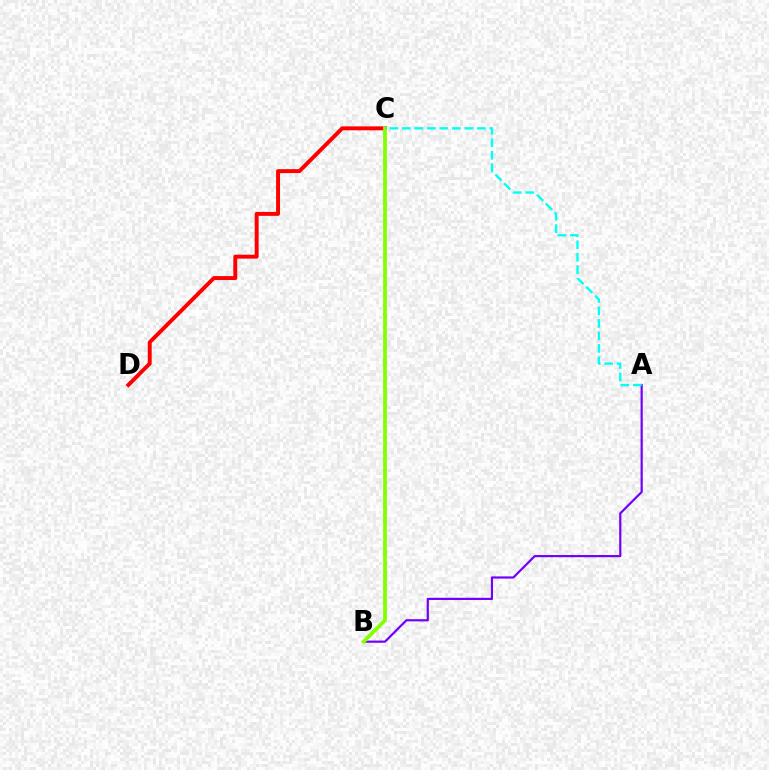{('A', 'B'): [{'color': '#7200ff', 'line_style': 'solid', 'thickness': 1.58}], ('C', 'D'): [{'color': '#ff0000', 'line_style': 'solid', 'thickness': 2.84}], ('B', 'C'): [{'color': '#84ff00', 'line_style': 'solid', 'thickness': 2.71}], ('A', 'C'): [{'color': '#00fff6', 'line_style': 'dashed', 'thickness': 1.7}]}